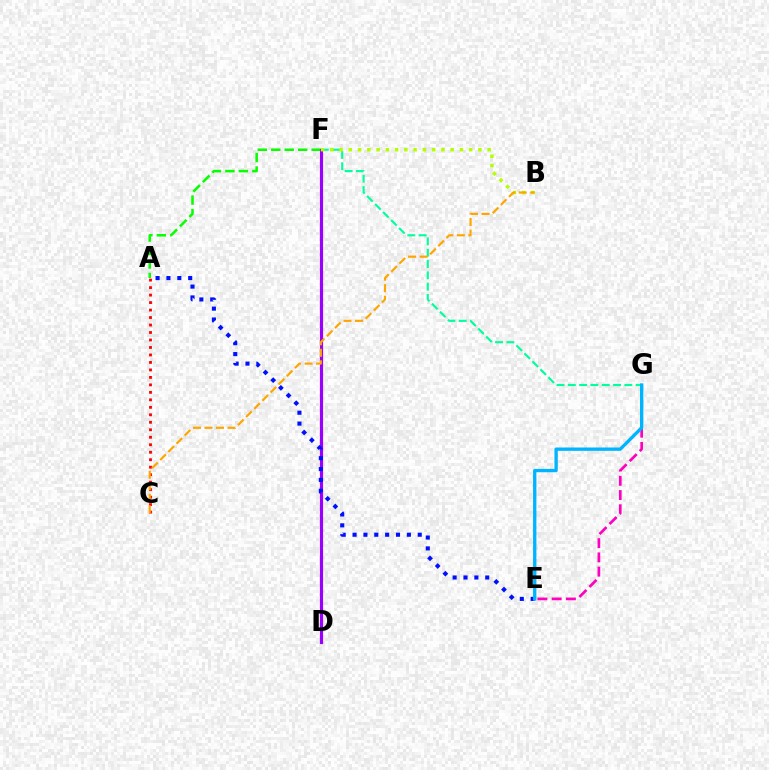{('F', 'G'): [{'color': '#00ff9d', 'line_style': 'dashed', 'thickness': 1.54}], ('A', 'F'): [{'color': '#08ff00', 'line_style': 'dashed', 'thickness': 1.83}], ('A', 'C'): [{'color': '#ff0000', 'line_style': 'dotted', 'thickness': 2.03}], ('D', 'F'): [{'color': '#9b00ff', 'line_style': 'solid', 'thickness': 2.28}], ('B', 'F'): [{'color': '#b3ff00', 'line_style': 'dotted', 'thickness': 2.52}], ('E', 'G'): [{'color': '#ff00bd', 'line_style': 'dashed', 'thickness': 1.93}, {'color': '#00b5ff', 'line_style': 'solid', 'thickness': 2.4}], ('A', 'E'): [{'color': '#0010ff', 'line_style': 'dotted', 'thickness': 2.95}], ('B', 'C'): [{'color': '#ffa500', 'line_style': 'dashed', 'thickness': 1.57}]}